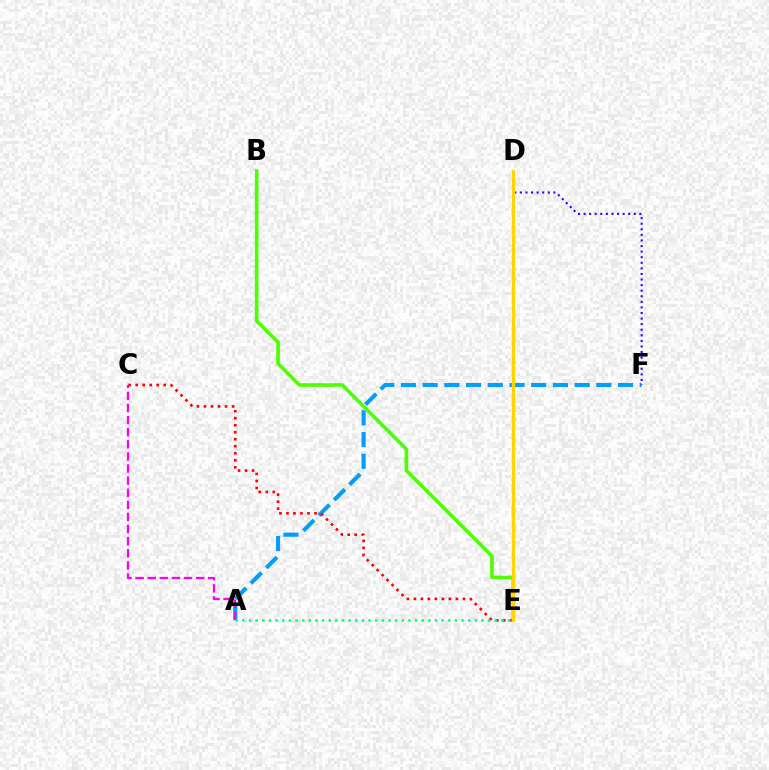{('A', 'F'): [{'color': '#009eff', 'line_style': 'dashed', 'thickness': 2.95}], ('A', 'C'): [{'color': '#ff00ed', 'line_style': 'dashed', 'thickness': 1.64}], ('D', 'F'): [{'color': '#3700ff', 'line_style': 'dotted', 'thickness': 1.52}], ('C', 'E'): [{'color': '#ff0000', 'line_style': 'dotted', 'thickness': 1.91}], ('B', 'E'): [{'color': '#4fff00', 'line_style': 'solid', 'thickness': 2.6}], ('D', 'E'): [{'color': '#ffd500', 'line_style': 'solid', 'thickness': 2.43}], ('A', 'E'): [{'color': '#00ff86', 'line_style': 'dotted', 'thickness': 1.8}]}